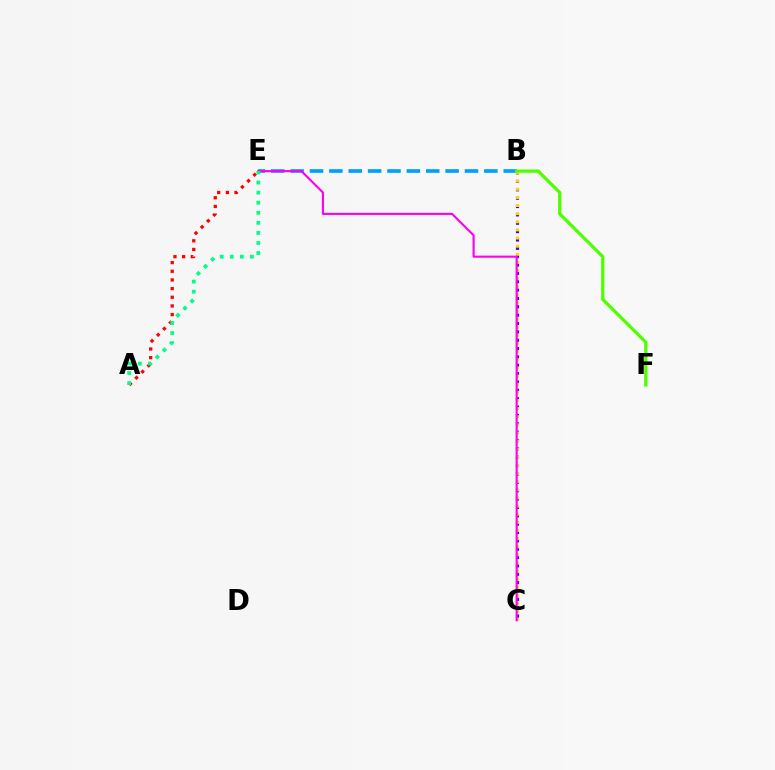{('B', 'E'): [{'color': '#009eff', 'line_style': 'dashed', 'thickness': 2.63}], ('B', 'C'): [{'color': '#3700ff', 'line_style': 'dotted', 'thickness': 2.27}, {'color': '#ffd500', 'line_style': 'dotted', 'thickness': 2.21}], ('B', 'F'): [{'color': '#4fff00', 'line_style': 'solid', 'thickness': 2.36}], ('A', 'E'): [{'color': '#ff0000', 'line_style': 'dotted', 'thickness': 2.35}, {'color': '#00ff86', 'line_style': 'dotted', 'thickness': 2.74}], ('C', 'E'): [{'color': '#ff00ed', 'line_style': 'solid', 'thickness': 1.53}]}